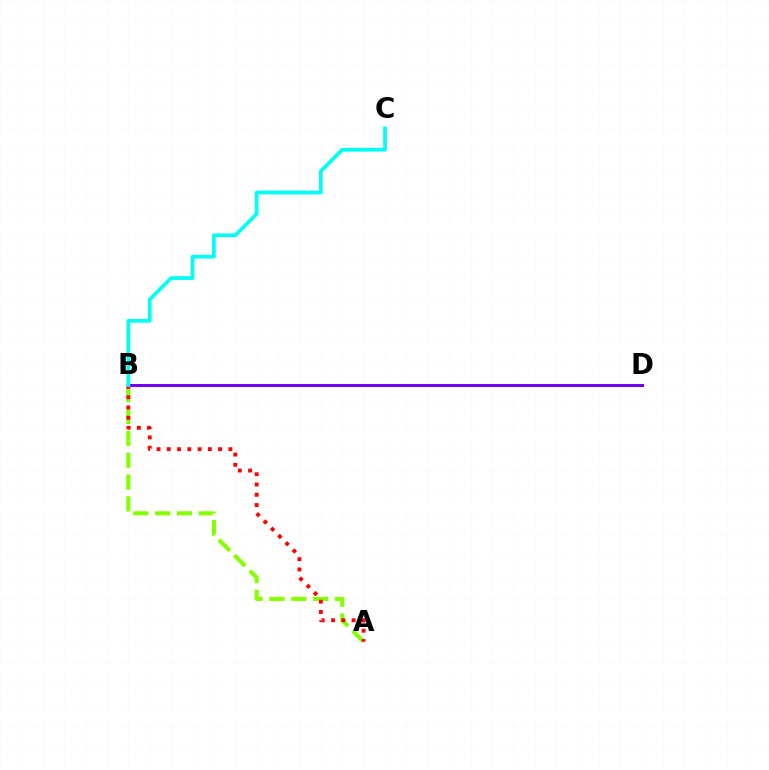{('A', 'B'): [{'color': '#84ff00', 'line_style': 'dashed', 'thickness': 2.97}, {'color': '#ff0000', 'line_style': 'dotted', 'thickness': 2.79}], ('B', 'D'): [{'color': '#7200ff', 'line_style': 'solid', 'thickness': 2.15}], ('B', 'C'): [{'color': '#00fff6', 'line_style': 'solid', 'thickness': 2.7}]}